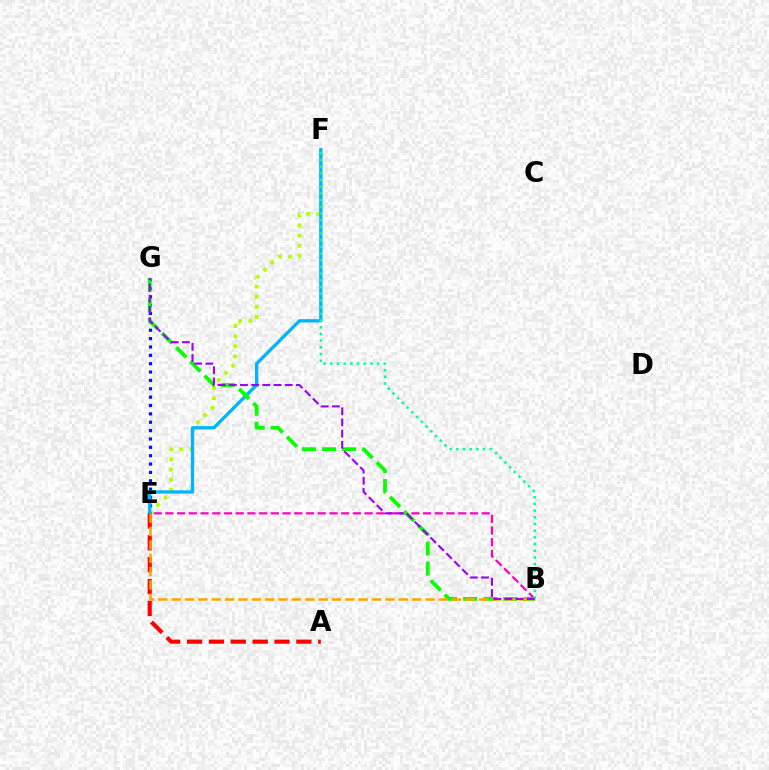{('B', 'E'): [{'color': '#ff00bd', 'line_style': 'dashed', 'thickness': 1.59}, {'color': '#ffa500', 'line_style': 'dashed', 'thickness': 1.82}], ('E', 'F'): [{'color': '#b3ff00', 'line_style': 'dotted', 'thickness': 2.76}, {'color': '#00b5ff', 'line_style': 'solid', 'thickness': 2.39}], ('E', 'G'): [{'color': '#0010ff', 'line_style': 'dotted', 'thickness': 2.27}], ('A', 'E'): [{'color': '#ff0000', 'line_style': 'dashed', 'thickness': 2.97}], ('B', 'G'): [{'color': '#08ff00', 'line_style': 'dashed', 'thickness': 2.72}, {'color': '#9b00ff', 'line_style': 'dashed', 'thickness': 1.52}], ('B', 'F'): [{'color': '#00ff9d', 'line_style': 'dotted', 'thickness': 1.82}]}